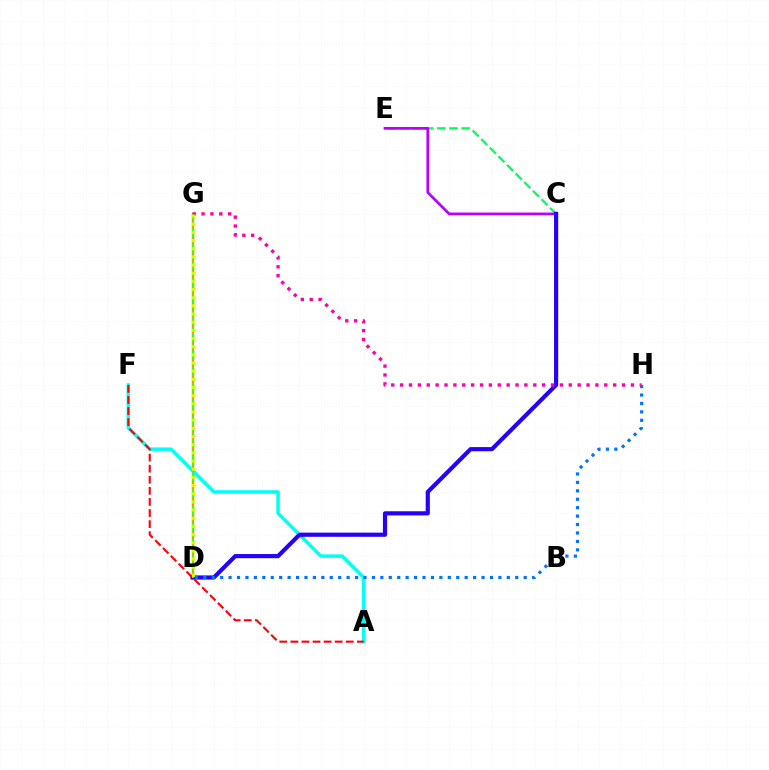{('D', 'G'): [{'color': '#3dff00', 'line_style': 'solid', 'thickness': 1.74}, {'color': '#ff9400', 'line_style': 'dotted', 'thickness': 1.51}, {'color': '#d1ff00', 'line_style': 'dotted', 'thickness': 2.22}], ('A', 'F'): [{'color': '#00fff6', 'line_style': 'solid', 'thickness': 2.5}, {'color': '#ff0000', 'line_style': 'dashed', 'thickness': 1.51}], ('C', 'E'): [{'color': '#00ff5c', 'line_style': 'dashed', 'thickness': 1.65}, {'color': '#b900ff', 'line_style': 'solid', 'thickness': 1.95}], ('C', 'D'): [{'color': '#2500ff', 'line_style': 'solid', 'thickness': 2.99}], ('D', 'H'): [{'color': '#0074ff', 'line_style': 'dotted', 'thickness': 2.29}], ('G', 'H'): [{'color': '#ff00ac', 'line_style': 'dotted', 'thickness': 2.41}]}